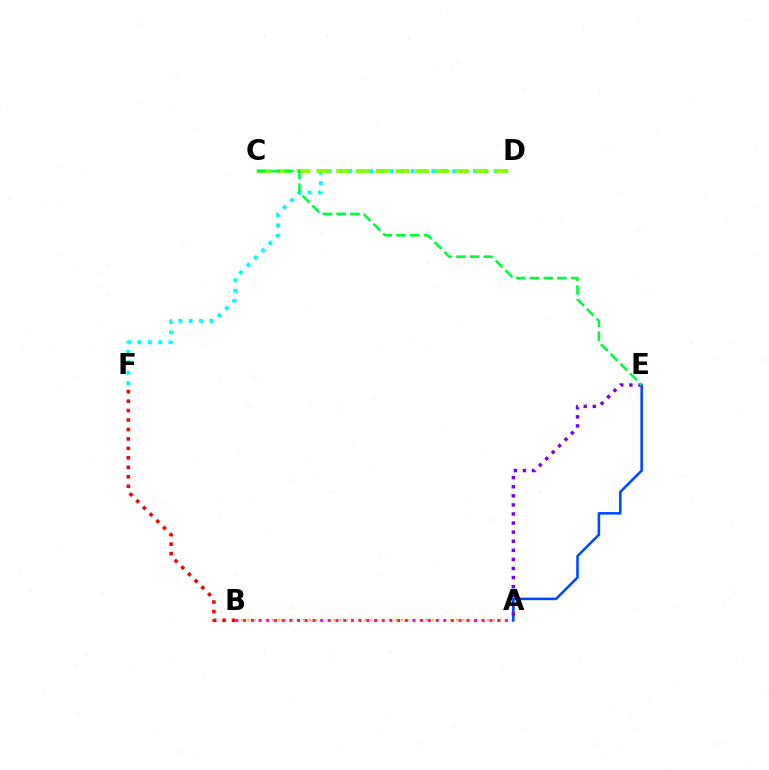{('A', 'B'): [{'color': '#ffbd00', 'line_style': 'dotted', 'thickness': 1.67}, {'color': '#ff00cf', 'line_style': 'dotted', 'thickness': 2.09}], ('B', 'F'): [{'color': '#ff0000', 'line_style': 'dotted', 'thickness': 2.57}], ('D', 'F'): [{'color': '#00fff6', 'line_style': 'dotted', 'thickness': 2.82}], ('A', 'E'): [{'color': '#004bff', 'line_style': 'solid', 'thickness': 1.86}, {'color': '#7200ff', 'line_style': 'dotted', 'thickness': 2.47}], ('C', 'D'): [{'color': '#84ff00', 'line_style': 'dashed', 'thickness': 2.69}], ('C', 'E'): [{'color': '#00ff39', 'line_style': 'dashed', 'thickness': 1.87}]}